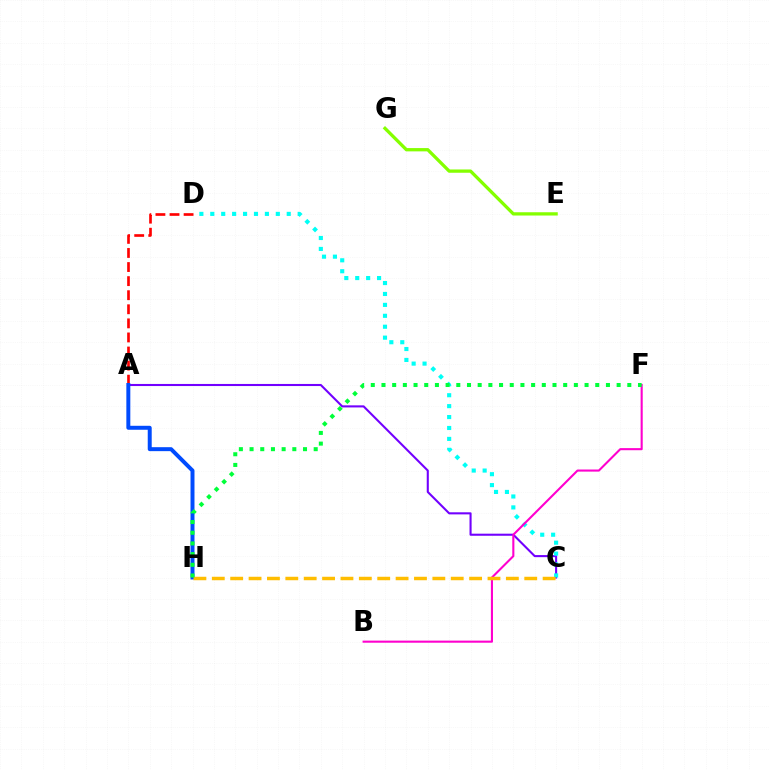{('E', 'G'): [{'color': '#84ff00', 'line_style': 'solid', 'thickness': 2.37}], ('A', 'C'): [{'color': '#7200ff', 'line_style': 'solid', 'thickness': 1.5}], ('A', 'D'): [{'color': '#ff0000', 'line_style': 'dashed', 'thickness': 1.91}], ('C', 'D'): [{'color': '#00fff6', 'line_style': 'dotted', 'thickness': 2.97}], ('B', 'F'): [{'color': '#ff00cf', 'line_style': 'solid', 'thickness': 1.51}], ('A', 'H'): [{'color': '#004bff', 'line_style': 'solid', 'thickness': 2.86}], ('C', 'H'): [{'color': '#ffbd00', 'line_style': 'dashed', 'thickness': 2.5}], ('F', 'H'): [{'color': '#00ff39', 'line_style': 'dotted', 'thickness': 2.9}]}